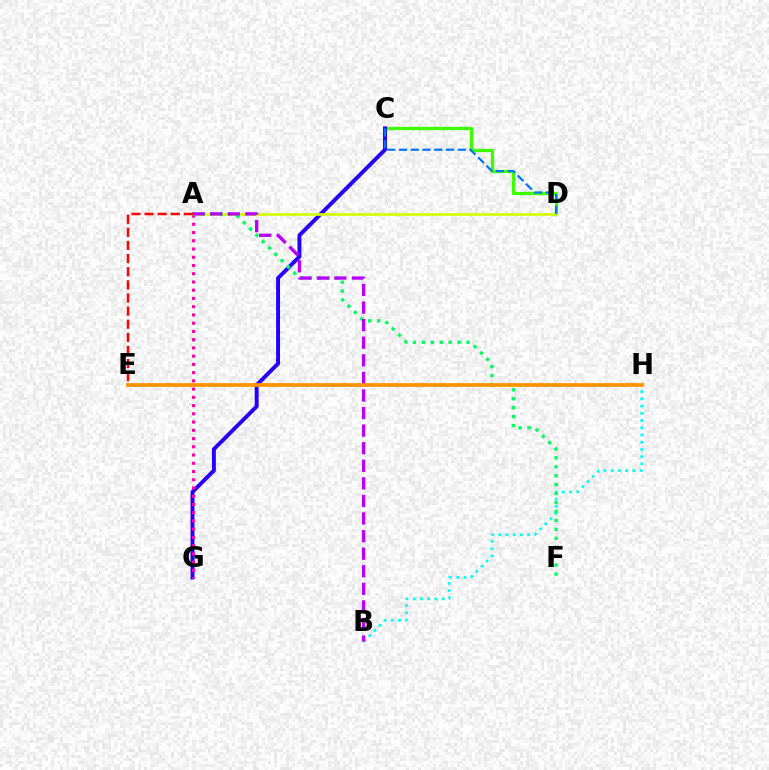{('C', 'D'): [{'color': '#3dff00', 'line_style': 'solid', 'thickness': 2.35}, {'color': '#0074ff', 'line_style': 'dashed', 'thickness': 1.6}], ('C', 'G'): [{'color': '#2500ff', 'line_style': 'solid', 'thickness': 2.83}], ('B', 'H'): [{'color': '#00fff6', 'line_style': 'dotted', 'thickness': 1.96}], ('A', 'G'): [{'color': '#ff00ac', 'line_style': 'dotted', 'thickness': 2.24}], ('A', 'D'): [{'color': '#d1ff00', 'line_style': 'solid', 'thickness': 1.9}], ('A', 'F'): [{'color': '#00ff5c', 'line_style': 'dotted', 'thickness': 2.43}], ('A', 'B'): [{'color': '#b900ff', 'line_style': 'dashed', 'thickness': 2.39}], ('E', 'H'): [{'color': '#ff9400', 'line_style': 'solid', 'thickness': 2.69}], ('A', 'E'): [{'color': '#ff0000', 'line_style': 'dashed', 'thickness': 1.78}]}